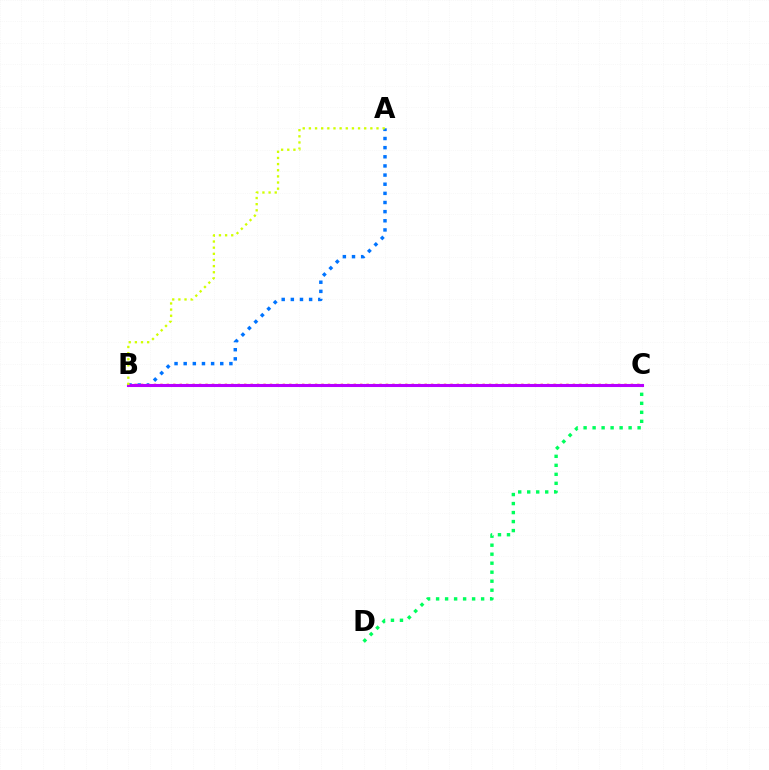{('C', 'D'): [{'color': '#00ff5c', 'line_style': 'dotted', 'thickness': 2.45}], ('B', 'C'): [{'color': '#ff0000', 'line_style': 'dotted', 'thickness': 1.75}, {'color': '#b900ff', 'line_style': 'solid', 'thickness': 2.21}], ('A', 'B'): [{'color': '#0074ff', 'line_style': 'dotted', 'thickness': 2.48}, {'color': '#d1ff00', 'line_style': 'dotted', 'thickness': 1.67}]}